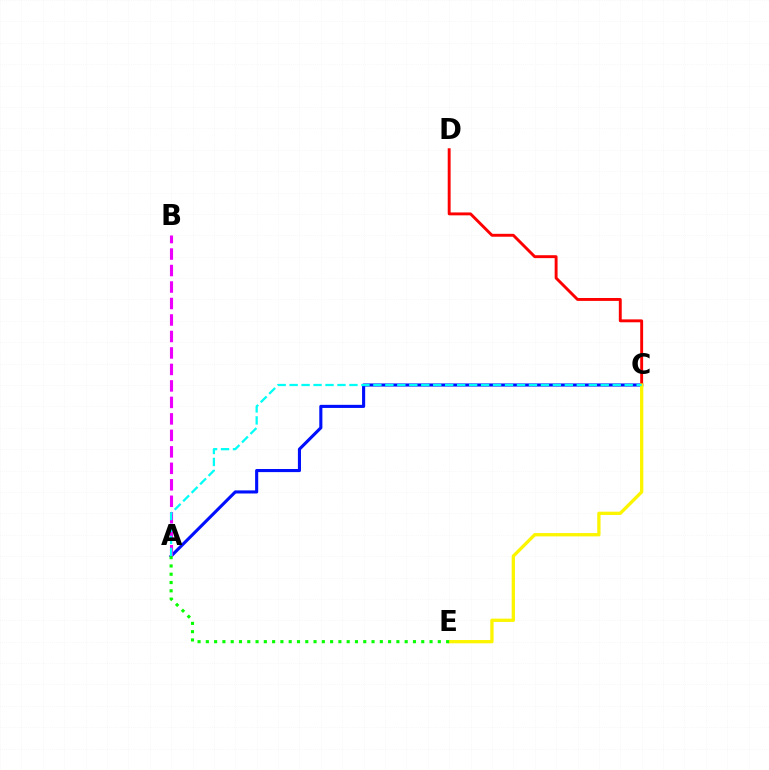{('A', 'C'): [{'color': '#0010ff', 'line_style': 'solid', 'thickness': 2.23}, {'color': '#00fff6', 'line_style': 'dashed', 'thickness': 1.63}], ('C', 'D'): [{'color': '#ff0000', 'line_style': 'solid', 'thickness': 2.09}], ('A', 'B'): [{'color': '#ee00ff', 'line_style': 'dashed', 'thickness': 2.24}], ('C', 'E'): [{'color': '#fcf500', 'line_style': 'solid', 'thickness': 2.38}], ('A', 'E'): [{'color': '#08ff00', 'line_style': 'dotted', 'thickness': 2.25}]}